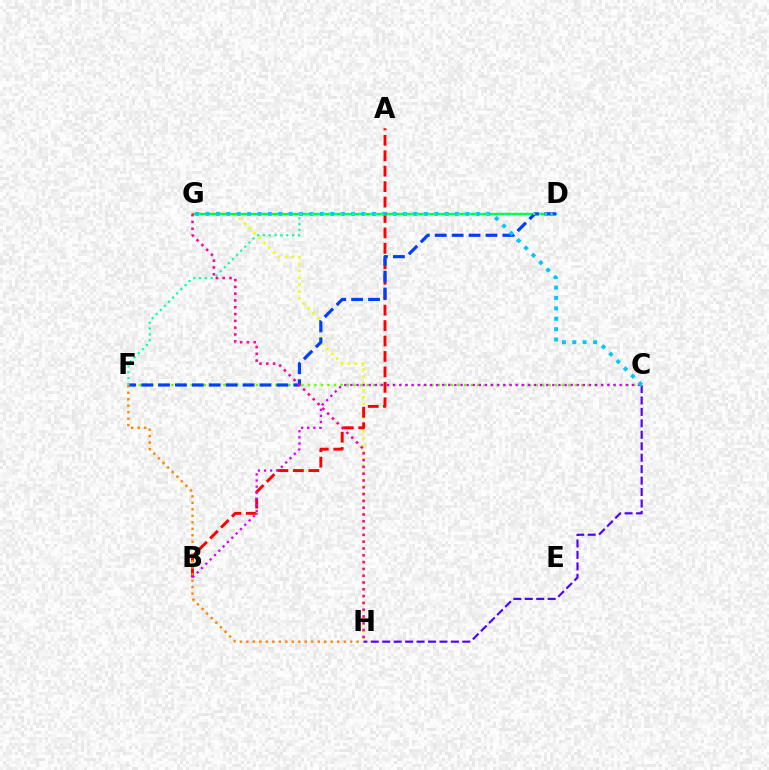{('C', 'H'): [{'color': '#4f00ff', 'line_style': 'dashed', 'thickness': 1.56}], ('C', 'F'): [{'color': '#66ff00', 'line_style': 'dotted', 'thickness': 1.77}], ('G', 'H'): [{'color': '#eeff00', 'line_style': 'dotted', 'thickness': 1.87}, {'color': '#ff00a0', 'line_style': 'dotted', 'thickness': 1.85}], ('D', 'G'): [{'color': '#00ff27', 'line_style': 'solid', 'thickness': 1.65}], ('A', 'B'): [{'color': '#ff0000', 'line_style': 'dashed', 'thickness': 2.1}], ('B', 'C'): [{'color': '#d600ff', 'line_style': 'dotted', 'thickness': 1.66}], ('D', 'F'): [{'color': '#003fff', 'line_style': 'dashed', 'thickness': 2.3}, {'color': '#00ffaf', 'line_style': 'dotted', 'thickness': 1.58}], ('C', 'G'): [{'color': '#00c7ff', 'line_style': 'dotted', 'thickness': 2.83}], ('F', 'H'): [{'color': '#ff8800', 'line_style': 'dotted', 'thickness': 1.76}]}